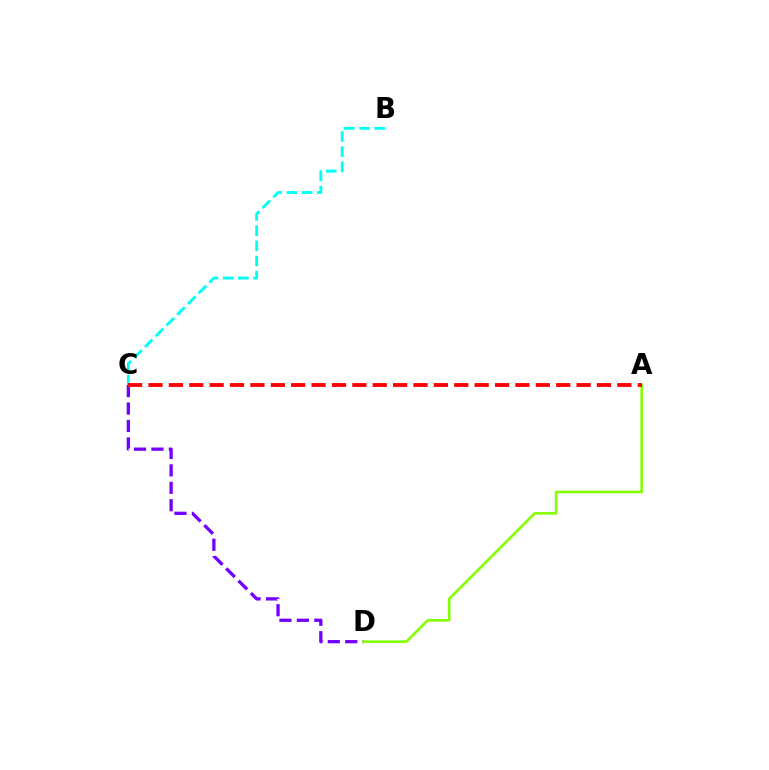{('B', 'C'): [{'color': '#00fff6', 'line_style': 'dashed', 'thickness': 2.06}], ('C', 'D'): [{'color': '#7200ff', 'line_style': 'dashed', 'thickness': 2.37}], ('A', 'D'): [{'color': '#84ff00', 'line_style': 'solid', 'thickness': 1.85}], ('A', 'C'): [{'color': '#ff0000', 'line_style': 'dashed', 'thickness': 2.77}]}